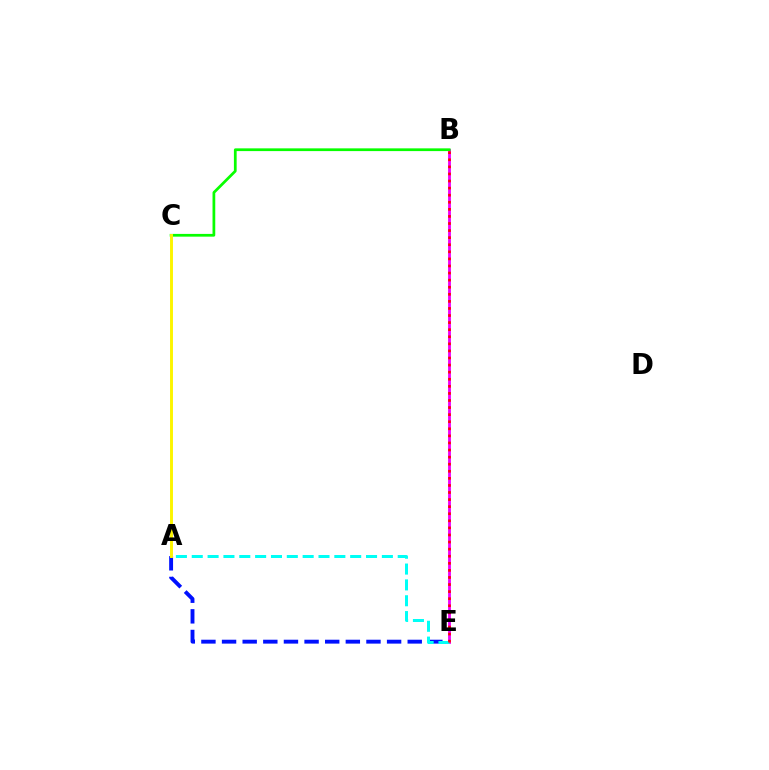{('A', 'E'): [{'color': '#0010ff', 'line_style': 'dashed', 'thickness': 2.8}, {'color': '#00fff6', 'line_style': 'dashed', 'thickness': 2.15}], ('B', 'E'): [{'color': '#ee00ff', 'line_style': 'solid', 'thickness': 2.04}, {'color': '#ff0000', 'line_style': 'dotted', 'thickness': 1.92}], ('B', 'C'): [{'color': '#08ff00', 'line_style': 'solid', 'thickness': 1.97}], ('A', 'C'): [{'color': '#fcf500', 'line_style': 'solid', 'thickness': 2.11}]}